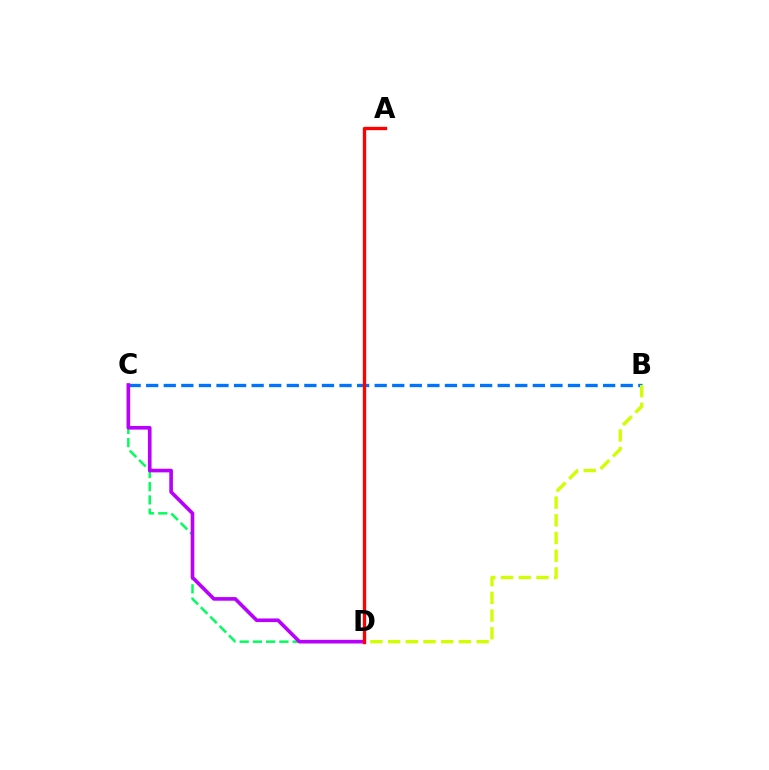{('B', 'C'): [{'color': '#0074ff', 'line_style': 'dashed', 'thickness': 2.39}], ('C', 'D'): [{'color': '#00ff5c', 'line_style': 'dashed', 'thickness': 1.8}, {'color': '#b900ff', 'line_style': 'solid', 'thickness': 2.62}], ('B', 'D'): [{'color': '#d1ff00', 'line_style': 'dashed', 'thickness': 2.41}], ('A', 'D'): [{'color': '#ff0000', 'line_style': 'solid', 'thickness': 2.39}]}